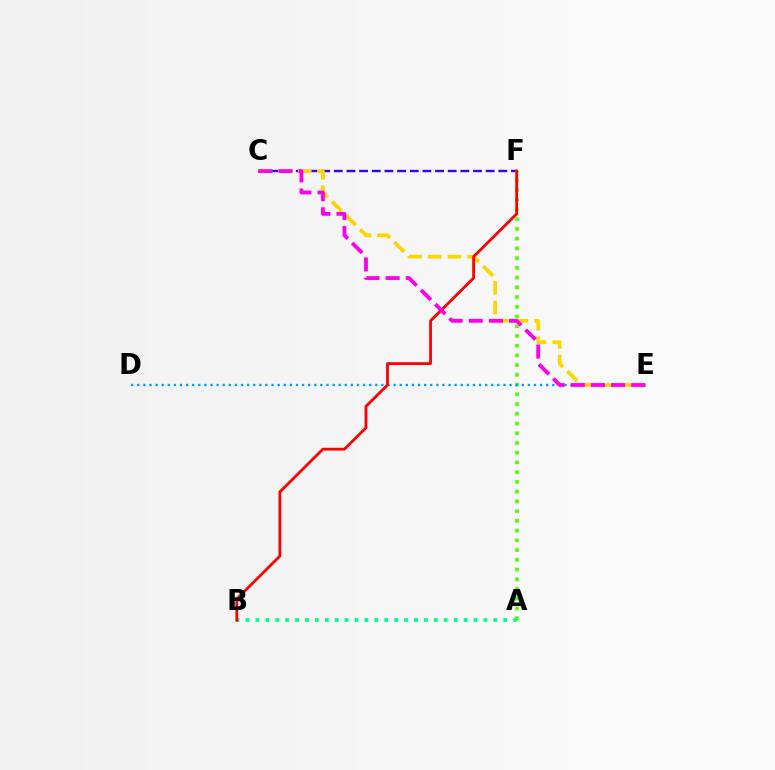{('C', 'F'): [{'color': '#3700ff', 'line_style': 'dashed', 'thickness': 1.72}], ('A', 'F'): [{'color': '#4fff00', 'line_style': 'dotted', 'thickness': 2.64}], ('D', 'E'): [{'color': '#009eff', 'line_style': 'dotted', 'thickness': 1.66}], ('A', 'B'): [{'color': '#00ff86', 'line_style': 'dotted', 'thickness': 2.69}], ('C', 'E'): [{'color': '#ffd500', 'line_style': 'dashed', 'thickness': 2.68}, {'color': '#ff00ed', 'line_style': 'dashed', 'thickness': 2.74}], ('B', 'F'): [{'color': '#ff0000', 'line_style': 'solid', 'thickness': 2.01}]}